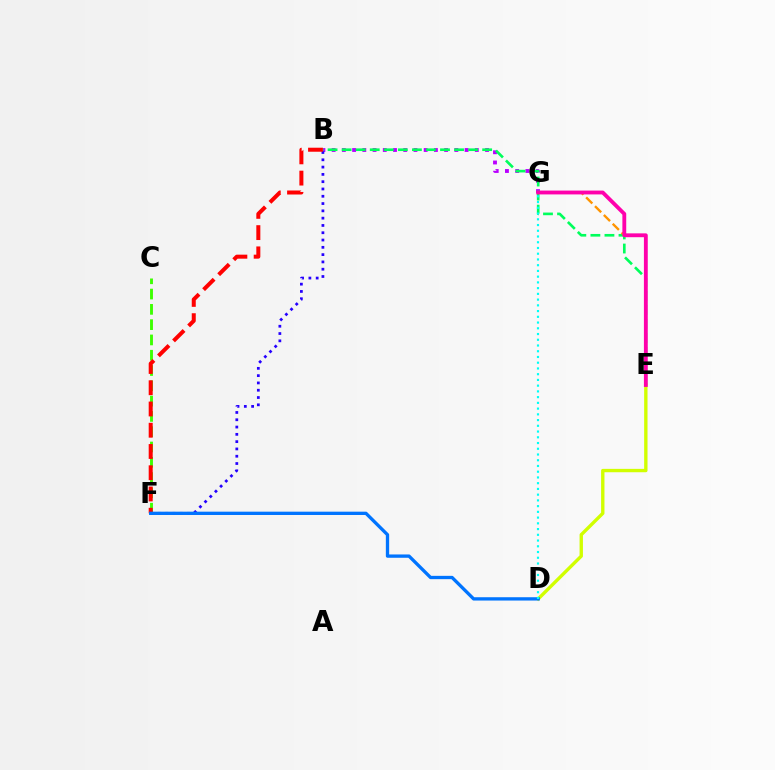{('B', 'G'): [{'color': '#b900ff', 'line_style': 'dotted', 'thickness': 2.78}], ('B', 'F'): [{'color': '#2500ff', 'line_style': 'dotted', 'thickness': 1.98}, {'color': '#ff0000', 'line_style': 'dashed', 'thickness': 2.89}], ('B', 'E'): [{'color': '#00ff5c', 'line_style': 'dashed', 'thickness': 1.91}], ('C', 'F'): [{'color': '#3dff00', 'line_style': 'dashed', 'thickness': 2.08}], ('E', 'G'): [{'color': '#ff9400', 'line_style': 'dashed', 'thickness': 1.7}, {'color': '#ff00ac', 'line_style': 'solid', 'thickness': 2.76}], ('D', 'E'): [{'color': '#d1ff00', 'line_style': 'solid', 'thickness': 2.42}], ('D', 'F'): [{'color': '#0074ff', 'line_style': 'solid', 'thickness': 2.39}], ('D', 'G'): [{'color': '#00fff6', 'line_style': 'dotted', 'thickness': 1.56}]}